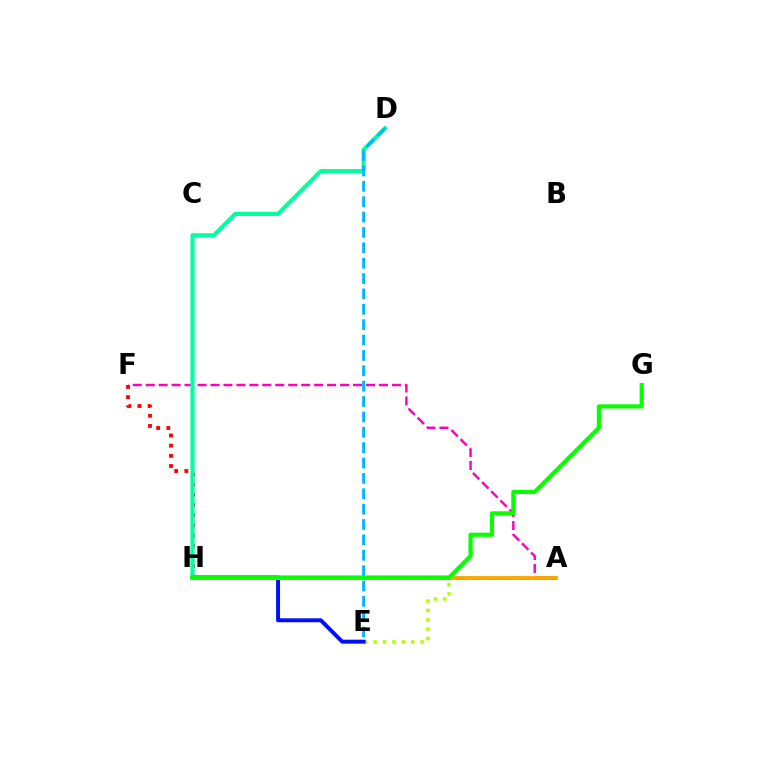{('A', 'E'): [{'color': '#b3ff00', 'line_style': 'dotted', 'thickness': 2.55}], ('A', 'F'): [{'color': '#ff00bd', 'line_style': 'dashed', 'thickness': 1.76}], ('F', 'H'): [{'color': '#ff0000', 'line_style': 'dotted', 'thickness': 2.76}], ('A', 'H'): [{'color': '#9b00ff', 'line_style': 'dashed', 'thickness': 2.1}, {'color': '#ffa500', 'line_style': 'solid', 'thickness': 2.77}], ('E', 'H'): [{'color': '#0010ff', 'line_style': 'solid', 'thickness': 2.85}], ('D', 'H'): [{'color': '#00ff9d', 'line_style': 'solid', 'thickness': 2.98}], ('G', 'H'): [{'color': '#08ff00', 'line_style': 'solid', 'thickness': 2.99}], ('D', 'E'): [{'color': '#00b5ff', 'line_style': 'dashed', 'thickness': 2.09}]}